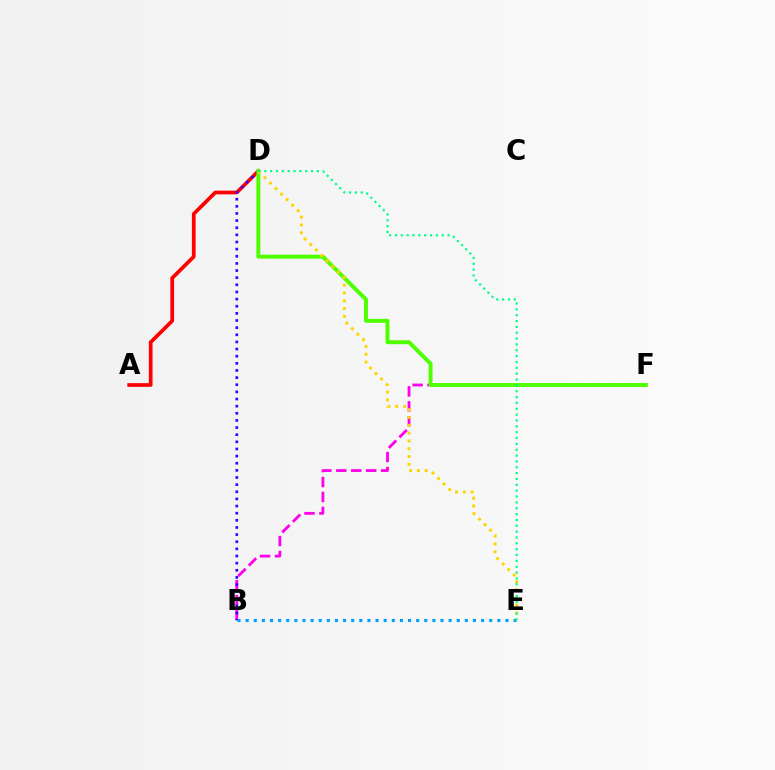{('B', 'F'): [{'color': '#ff00ed', 'line_style': 'dashed', 'thickness': 2.03}], ('A', 'D'): [{'color': '#ff0000', 'line_style': 'solid', 'thickness': 2.67}], ('B', 'D'): [{'color': '#3700ff', 'line_style': 'dotted', 'thickness': 1.94}], ('D', 'F'): [{'color': '#4fff00', 'line_style': 'solid', 'thickness': 2.84}], ('B', 'E'): [{'color': '#009eff', 'line_style': 'dotted', 'thickness': 2.21}], ('D', 'E'): [{'color': '#ffd500', 'line_style': 'dotted', 'thickness': 2.12}, {'color': '#00ff86', 'line_style': 'dotted', 'thickness': 1.59}]}